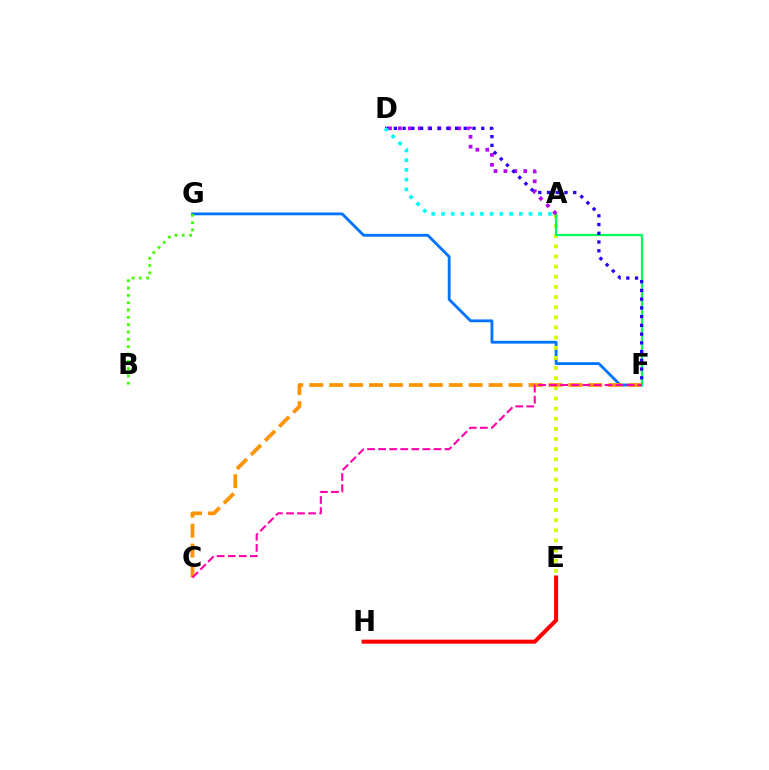{('F', 'G'): [{'color': '#0074ff', 'line_style': 'solid', 'thickness': 2.04}], ('A', 'E'): [{'color': '#d1ff00', 'line_style': 'dotted', 'thickness': 2.76}], ('A', 'F'): [{'color': '#00ff5c', 'line_style': 'solid', 'thickness': 1.62}], ('A', 'D'): [{'color': '#b900ff', 'line_style': 'dotted', 'thickness': 2.69}, {'color': '#00fff6', 'line_style': 'dotted', 'thickness': 2.64}], ('C', 'F'): [{'color': '#ff9400', 'line_style': 'dashed', 'thickness': 2.71}, {'color': '#ff00ac', 'line_style': 'dashed', 'thickness': 1.5}], ('D', 'F'): [{'color': '#2500ff', 'line_style': 'dotted', 'thickness': 2.37}], ('B', 'G'): [{'color': '#3dff00', 'line_style': 'dotted', 'thickness': 1.99}], ('E', 'H'): [{'color': '#ff0000', 'line_style': 'solid', 'thickness': 2.9}]}